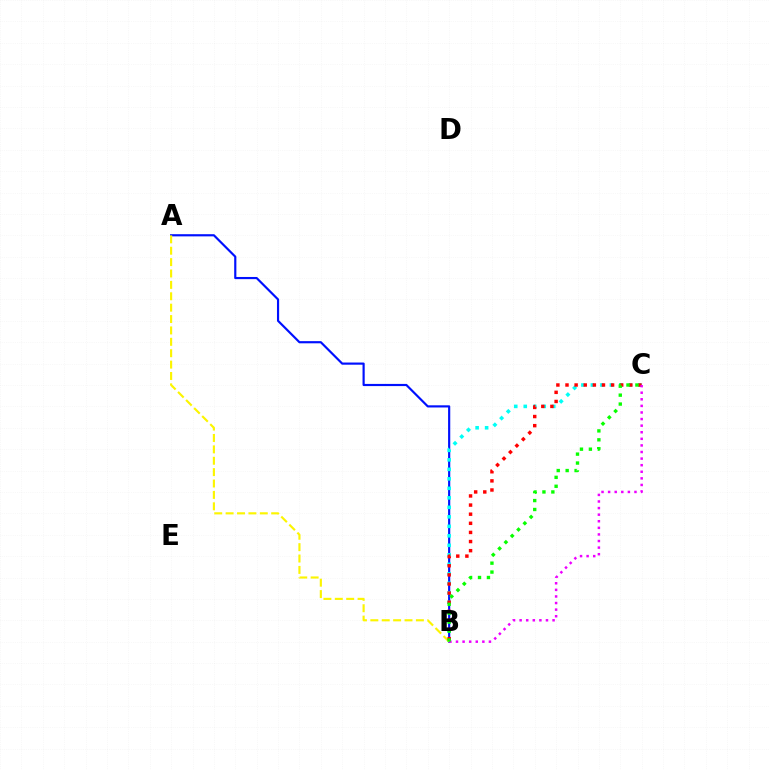{('A', 'B'): [{'color': '#0010ff', 'line_style': 'solid', 'thickness': 1.56}, {'color': '#fcf500', 'line_style': 'dashed', 'thickness': 1.55}], ('B', 'C'): [{'color': '#00fff6', 'line_style': 'dotted', 'thickness': 2.58}, {'color': '#ff0000', 'line_style': 'dotted', 'thickness': 2.48}, {'color': '#ee00ff', 'line_style': 'dotted', 'thickness': 1.79}, {'color': '#08ff00', 'line_style': 'dotted', 'thickness': 2.42}]}